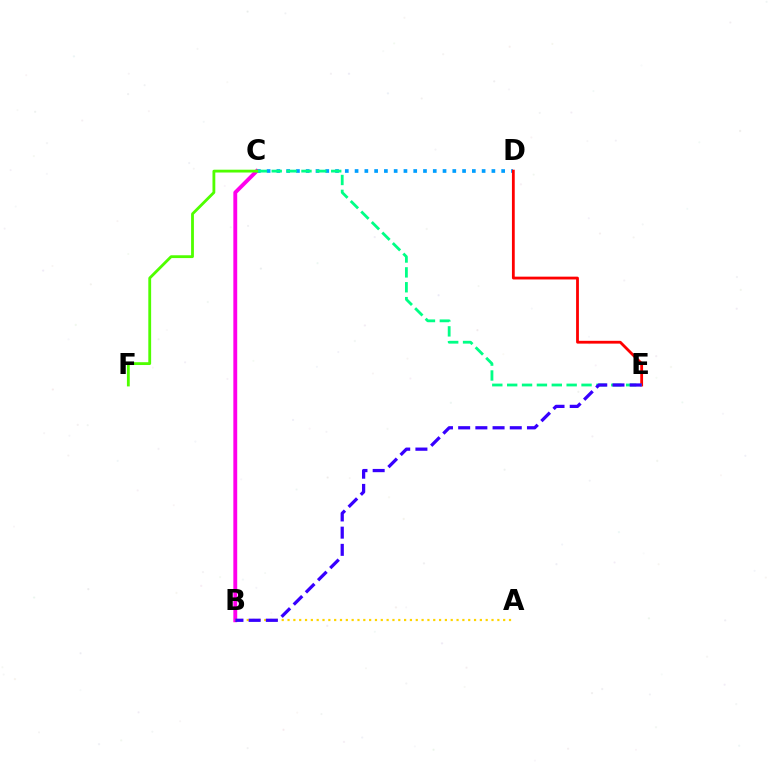{('C', 'D'): [{'color': '#009eff', 'line_style': 'dotted', 'thickness': 2.66}], ('B', 'C'): [{'color': '#ff00ed', 'line_style': 'solid', 'thickness': 2.78}], ('D', 'E'): [{'color': '#ff0000', 'line_style': 'solid', 'thickness': 2.02}], ('C', 'E'): [{'color': '#00ff86', 'line_style': 'dashed', 'thickness': 2.02}], ('C', 'F'): [{'color': '#4fff00', 'line_style': 'solid', 'thickness': 2.03}], ('A', 'B'): [{'color': '#ffd500', 'line_style': 'dotted', 'thickness': 1.58}], ('B', 'E'): [{'color': '#3700ff', 'line_style': 'dashed', 'thickness': 2.34}]}